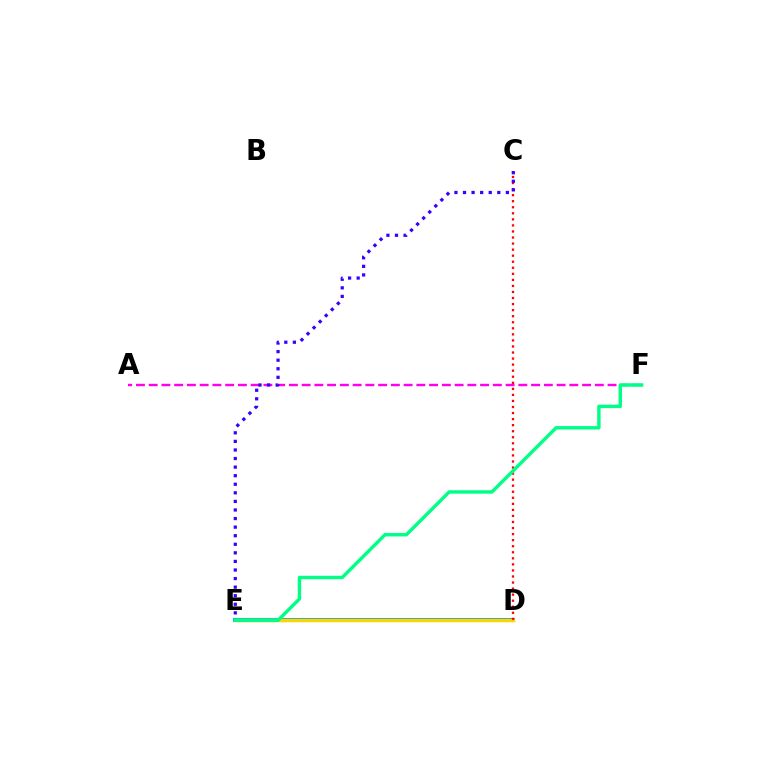{('D', 'E'): [{'color': '#009eff', 'line_style': 'solid', 'thickness': 2.92}, {'color': '#4fff00', 'line_style': 'dashed', 'thickness': 1.52}, {'color': '#ffd500', 'line_style': 'solid', 'thickness': 2.5}], ('A', 'F'): [{'color': '#ff00ed', 'line_style': 'dashed', 'thickness': 1.73}], ('C', 'D'): [{'color': '#ff0000', 'line_style': 'dotted', 'thickness': 1.64}], ('C', 'E'): [{'color': '#3700ff', 'line_style': 'dotted', 'thickness': 2.33}], ('E', 'F'): [{'color': '#00ff86', 'line_style': 'solid', 'thickness': 2.46}]}